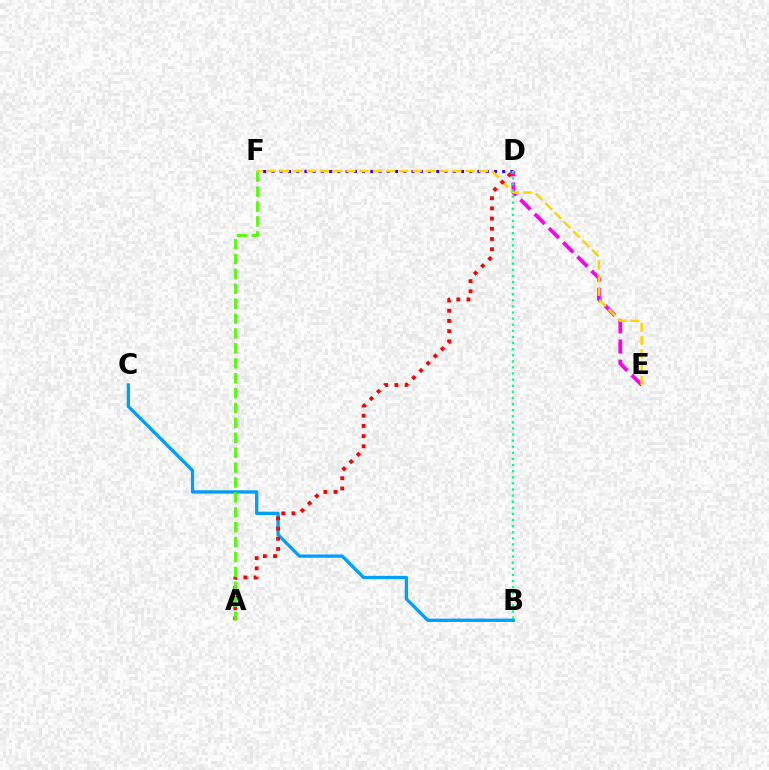{('B', 'C'): [{'color': '#009eff', 'line_style': 'solid', 'thickness': 2.38}], ('D', 'F'): [{'color': '#3700ff', 'line_style': 'dotted', 'thickness': 2.24}], ('D', 'E'): [{'color': '#ff00ed', 'line_style': 'dashed', 'thickness': 2.74}], ('E', 'F'): [{'color': '#ffd500', 'line_style': 'dashed', 'thickness': 1.8}], ('A', 'D'): [{'color': '#ff0000', 'line_style': 'dotted', 'thickness': 2.77}], ('A', 'F'): [{'color': '#4fff00', 'line_style': 'dashed', 'thickness': 2.02}], ('B', 'D'): [{'color': '#00ff86', 'line_style': 'dotted', 'thickness': 1.66}]}